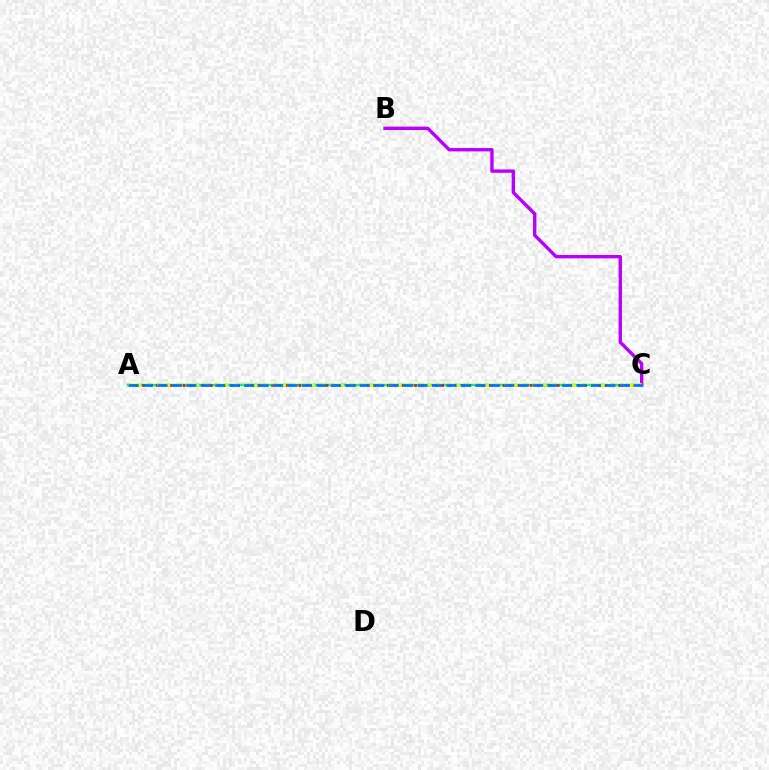{('A', 'C'): [{'color': '#00ff5c', 'line_style': 'solid', 'thickness': 1.77}, {'color': '#ff0000', 'line_style': 'dotted', 'thickness': 1.85}, {'color': '#d1ff00', 'line_style': 'dotted', 'thickness': 2.62}, {'color': '#0074ff', 'line_style': 'dashed', 'thickness': 1.96}], ('B', 'C'): [{'color': '#b900ff', 'line_style': 'solid', 'thickness': 2.43}]}